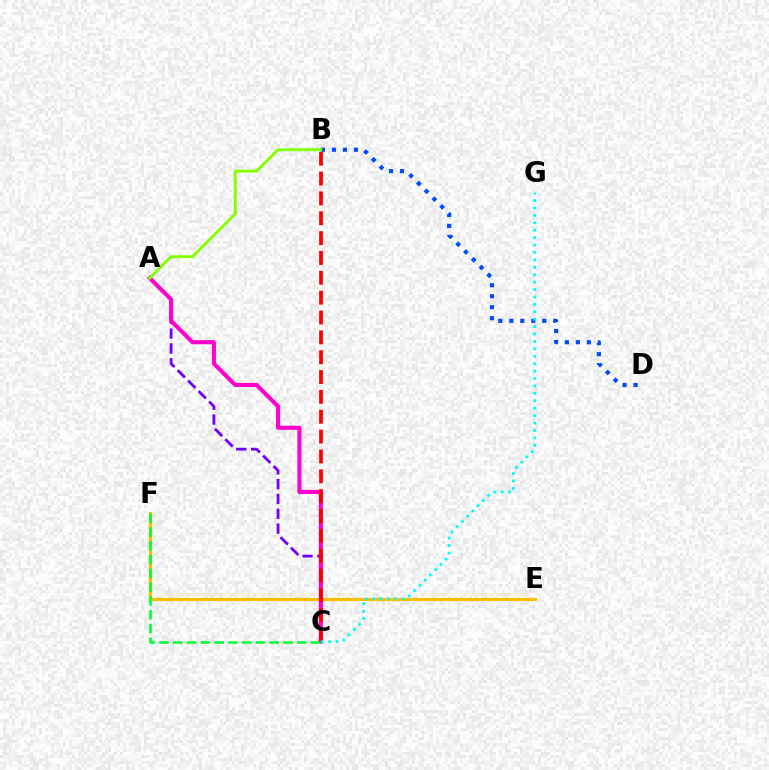{('A', 'C'): [{'color': '#7200ff', 'line_style': 'dashed', 'thickness': 2.01}, {'color': '#ff00cf', 'line_style': 'solid', 'thickness': 2.94}], ('E', 'F'): [{'color': '#ffbd00', 'line_style': 'solid', 'thickness': 2.28}], ('B', 'D'): [{'color': '#004bff', 'line_style': 'dotted', 'thickness': 2.99}], ('C', 'F'): [{'color': '#00ff39', 'line_style': 'dashed', 'thickness': 1.87}], ('B', 'C'): [{'color': '#ff0000', 'line_style': 'dashed', 'thickness': 2.7}], ('A', 'B'): [{'color': '#84ff00', 'line_style': 'solid', 'thickness': 2.06}], ('C', 'G'): [{'color': '#00fff6', 'line_style': 'dotted', 'thickness': 2.01}]}